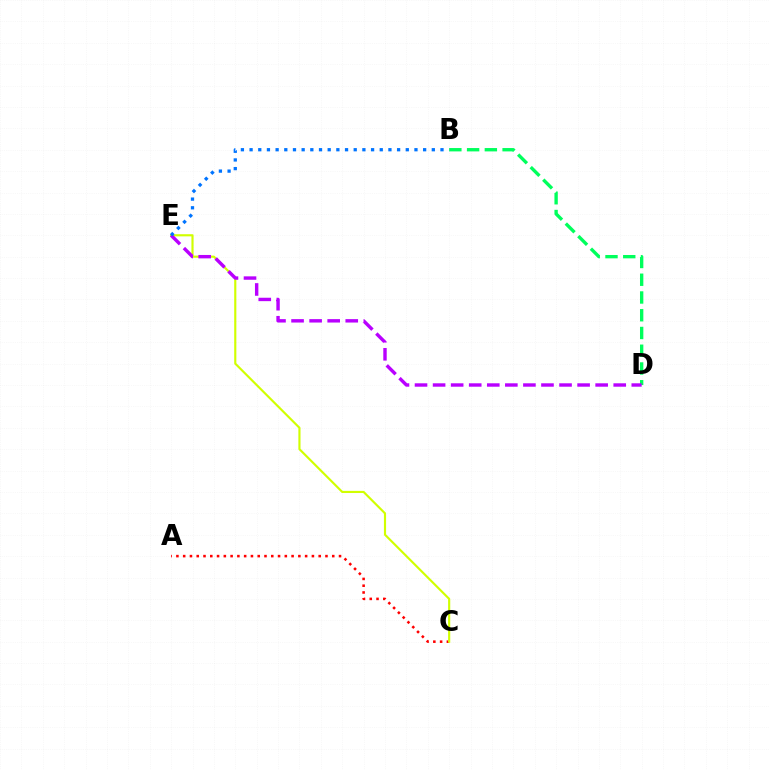{('B', 'D'): [{'color': '#00ff5c', 'line_style': 'dashed', 'thickness': 2.41}], ('A', 'C'): [{'color': '#ff0000', 'line_style': 'dotted', 'thickness': 1.84}], ('C', 'E'): [{'color': '#d1ff00', 'line_style': 'solid', 'thickness': 1.55}], ('D', 'E'): [{'color': '#b900ff', 'line_style': 'dashed', 'thickness': 2.45}], ('B', 'E'): [{'color': '#0074ff', 'line_style': 'dotted', 'thickness': 2.36}]}